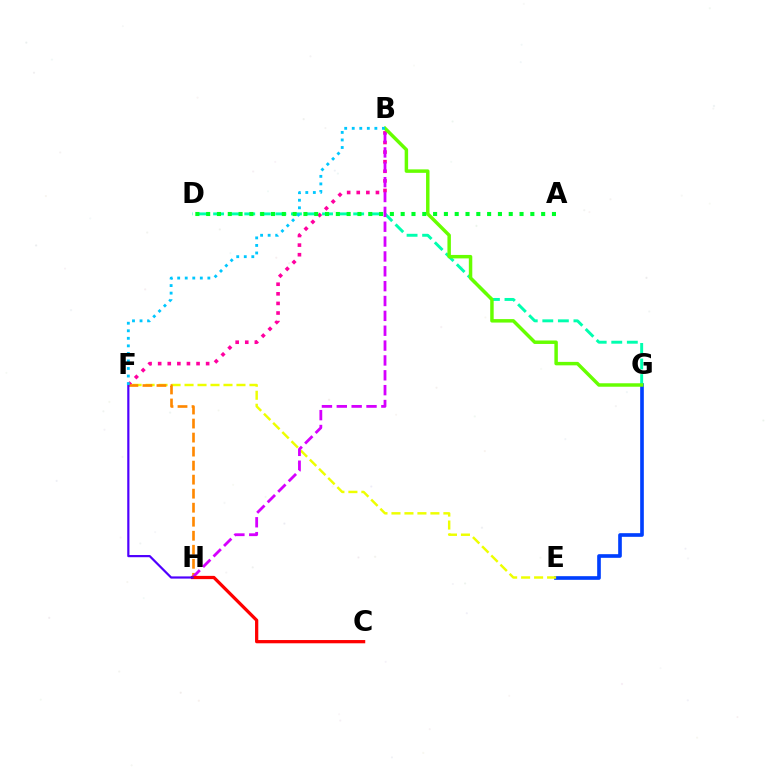{('E', 'G'): [{'color': '#003fff', 'line_style': 'solid', 'thickness': 2.63}], ('E', 'F'): [{'color': '#eeff00', 'line_style': 'dashed', 'thickness': 1.76}], ('B', 'F'): [{'color': '#ff00a0', 'line_style': 'dotted', 'thickness': 2.61}, {'color': '#00c7ff', 'line_style': 'dotted', 'thickness': 2.05}], ('D', 'G'): [{'color': '#00ffaf', 'line_style': 'dashed', 'thickness': 2.11}], ('B', 'G'): [{'color': '#66ff00', 'line_style': 'solid', 'thickness': 2.49}], ('F', 'H'): [{'color': '#ff8800', 'line_style': 'dashed', 'thickness': 1.9}, {'color': '#4f00ff', 'line_style': 'solid', 'thickness': 1.58}], ('B', 'H'): [{'color': '#d600ff', 'line_style': 'dashed', 'thickness': 2.02}], ('C', 'H'): [{'color': '#ff0000', 'line_style': 'solid', 'thickness': 2.34}], ('A', 'D'): [{'color': '#00ff27', 'line_style': 'dotted', 'thickness': 2.94}]}